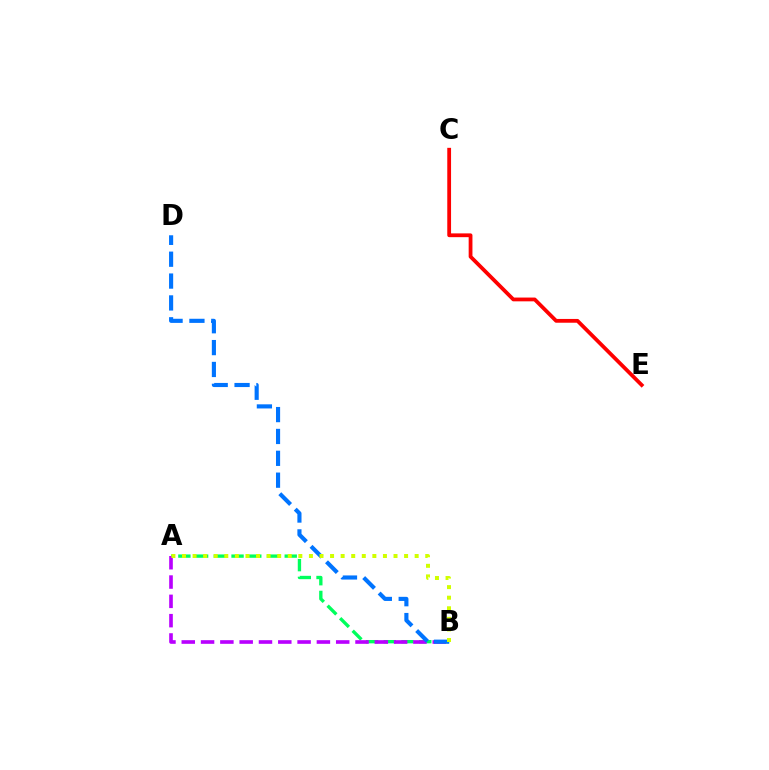{('C', 'E'): [{'color': '#ff0000', 'line_style': 'solid', 'thickness': 2.72}], ('A', 'B'): [{'color': '#00ff5c', 'line_style': 'dashed', 'thickness': 2.41}, {'color': '#b900ff', 'line_style': 'dashed', 'thickness': 2.62}, {'color': '#d1ff00', 'line_style': 'dotted', 'thickness': 2.87}], ('B', 'D'): [{'color': '#0074ff', 'line_style': 'dashed', 'thickness': 2.97}]}